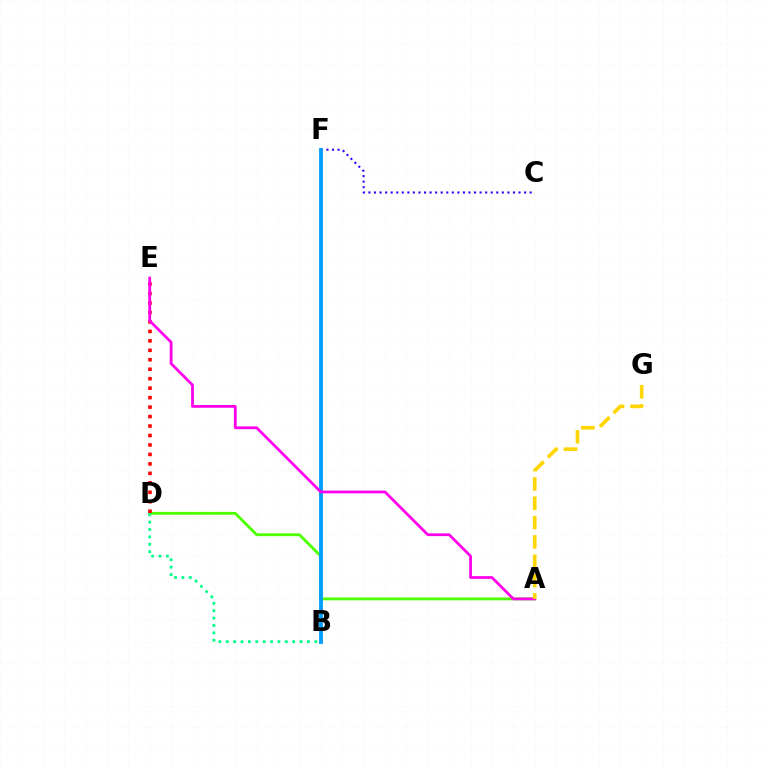{('A', 'D'): [{'color': '#4fff00', 'line_style': 'solid', 'thickness': 2.06}], ('D', 'E'): [{'color': '#ff0000', 'line_style': 'dotted', 'thickness': 2.57}], ('C', 'F'): [{'color': '#3700ff', 'line_style': 'dotted', 'thickness': 1.51}], ('B', 'F'): [{'color': '#009eff', 'line_style': 'solid', 'thickness': 2.77}], ('A', 'E'): [{'color': '#ff00ed', 'line_style': 'solid', 'thickness': 2.0}], ('A', 'G'): [{'color': '#ffd500', 'line_style': 'dashed', 'thickness': 2.63}], ('B', 'D'): [{'color': '#00ff86', 'line_style': 'dotted', 'thickness': 2.01}]}